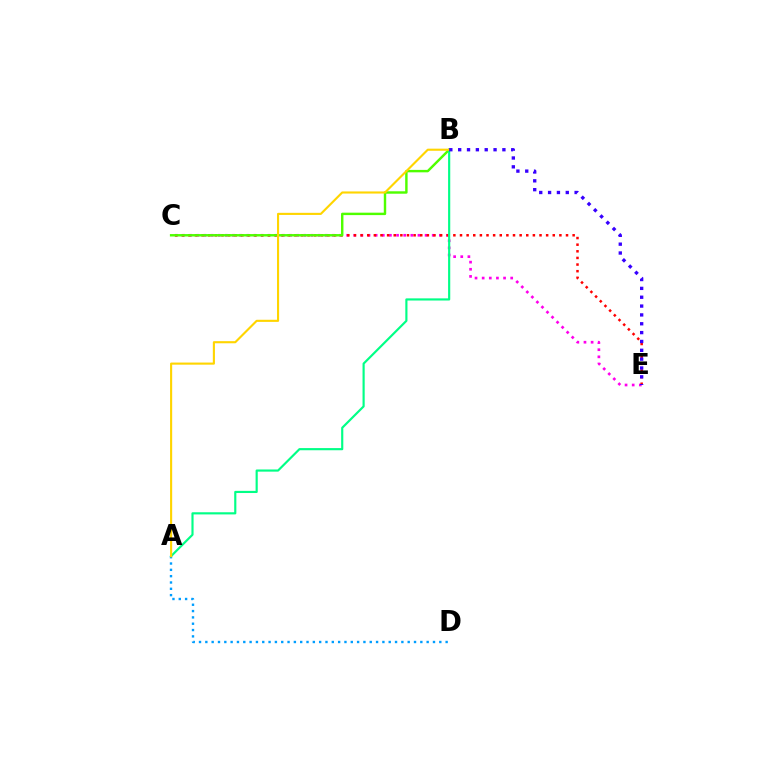{('C', 'E'): [{'color': '#ff00ed', 'line_style': 'dotted', 'thickness': 1.94}, {'color': '#ff0000', 'line_style': 'dotted', 'thickness': 1.8}], ('A', 'D'): [{'color': '#009eff', 'line_style': 'dotted', 'thickness': 1.72}], ('B', 'C'): [{'color': '#4fff00', 'line_style': 'solid', 'thickness': 1.75}], ('A', 'B'): [{'color': '#00ff86', 'line_style': 'solid', 'thickness': 1.56}, {'color': '#ffd500', 'line_style': 'solid', 'thickness': 1.53}], ('B', 'E'): [{'color': '#3700ff', 'line_style': 'dotted', 'thickness': 2.4}]}